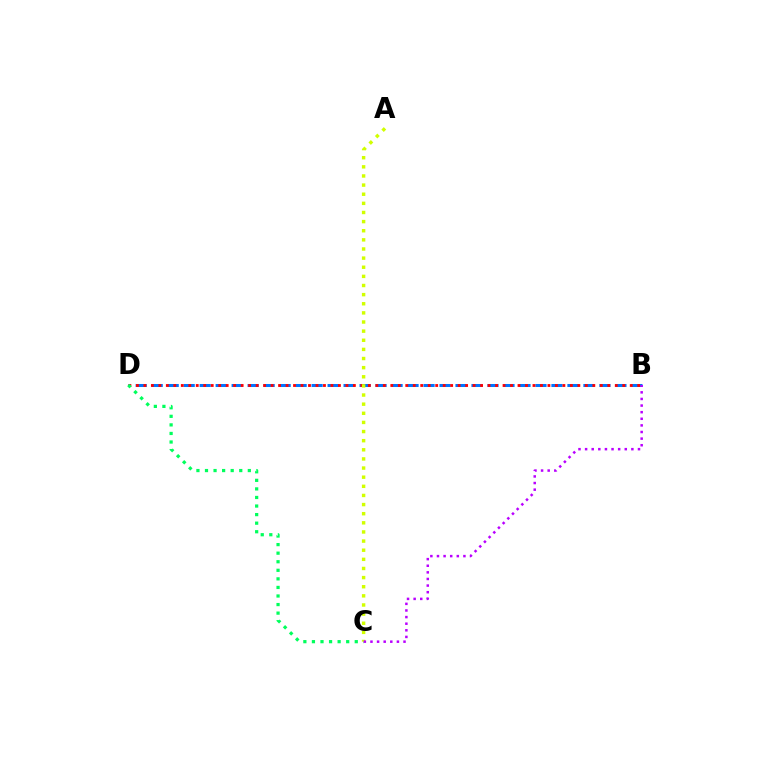{('B', 'D'): [{'color': '#0074ff', 'line_style': 'dashed', 'thickness': 2.17}, {'color': '#ff0000', 'line_style': 'dotted', 'thickness': 2.03}], ('C', 'D'): [{'color': '#00ff5c', 'line_style': 'dotted', 'thickness': 2.33}], ('A', 'C'): [{'color': '#d1ff00', 'line_style': 'dotted', 'thickness': 2.48}], ('B', 'C'): [{'color': '#b900ff', 'line_style': 'dotted', 'thickness': 1.8}]}